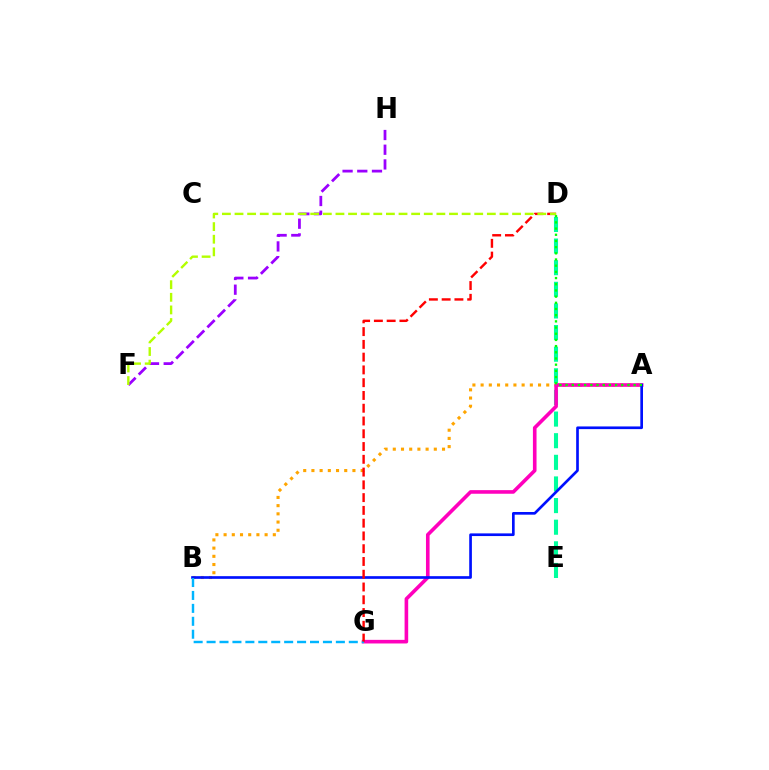{('D', 'E'): [{'color': '#00ff9d', 'line_style': 'dashed', 'thickness': 2.94}], ('A', 'B'): [{'color': '#ffa500', 'line_style': 'dotted', 'thickness': 2.23}, {'color': '#0010ff', 'line_style': 'solid', 'thickness': 1.93}], ('A', 'G'): [{'color': '#ff00bd', 'line_style': 'solid', 'thickness': 2.6}], ('F', 'H'): [{'color': '#9b00ff', 'line_style': 'dashed', 'thickness': 2.0}], ('B', 'G'): [{'color': '#00b5ff', 'line_style': 'dashed', 'thickness': 1.76}], ('D', 'G'): [{'color': '#ff0000', 'line_style': 'dashed', 'thickness': 1.73}], ('A', 'D'): [{'color': '#08ff00', 'line_style': 'dotted', 'thickness': 1.68}], ('D', 'F'): [{'color': '#b3ff00', 'line_style': 'dashed', 'thickness': 1.71}]}